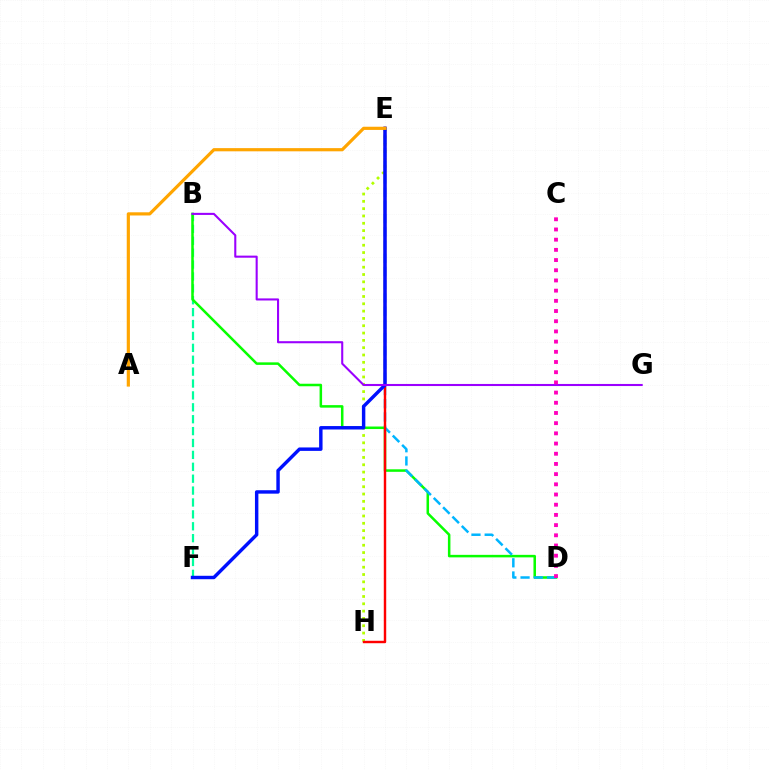{('B', 'F'): [{'color': '#00ff9d', 'line_style': 'dashed', 'thickness': 1.62}], ('B', 'D'): [{'color': '#08ff00', 'line_style': 'solid', 'thickness': 1.81}], ('D', 'E'): [{'color': '#00b5ff', 'line_style': 'dashed', 'thickness': 1.8}], ('E', 'H'): [{'color': '#b3ff00', 'line_style': 'dotted', 'thickness': 1.99}, {'color': '#ff0000', 'line_style': 'solid', 'thickness': 1.75}], ('E', 'F'): [{'color': '#0010ff', 'line_style': 'solid', 'thickness': 2.47}], ('A', 'E'): [{'color': '#ffa500', 'line_style': 'solid', 'thickness': 2.29}], ('B', 'G'): [{'color': '#9b00ff', 'line_style': 'solid', 'thickness': 1.5}], ('C', 'D'): [{'color': '#ff00bd', 'line_style': 'dotted', 'thickness': 2.77}]}